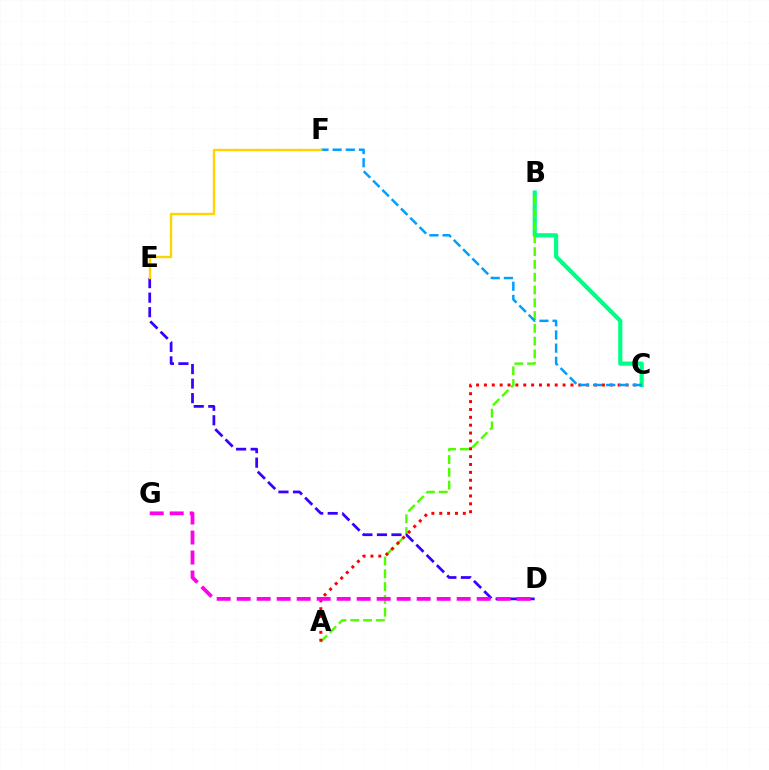{('B', 'C'): [{'color': '#00ff86', 'line_style': 'solid', 'thickness': 2.99}], ('A', 'B'): [{'color': '#4fff00', 'line_style': 'dashed', 'thickness': 1.74}], ('D', 'E'): [{'color': '#3700ff', 'line_style': 'dashed', 'thickness': 1.97}], ('A', 'C'): [{'color': '#ff0000', 'line_style': 'dotted', 'thickness': 2.14}], ('C', 'F'): [{'color': '#009eff', 'line_style': 'dashed', 'thickness': 1.79}], ('D', 'G'): [{'color': '#ff00ed', 'line_style': 'dashed', 'thickness': 2.72}], ('E', 'F'): [{'color': '#ffd500', 'line_style': 'solid', 'thickness': 1.72}]}